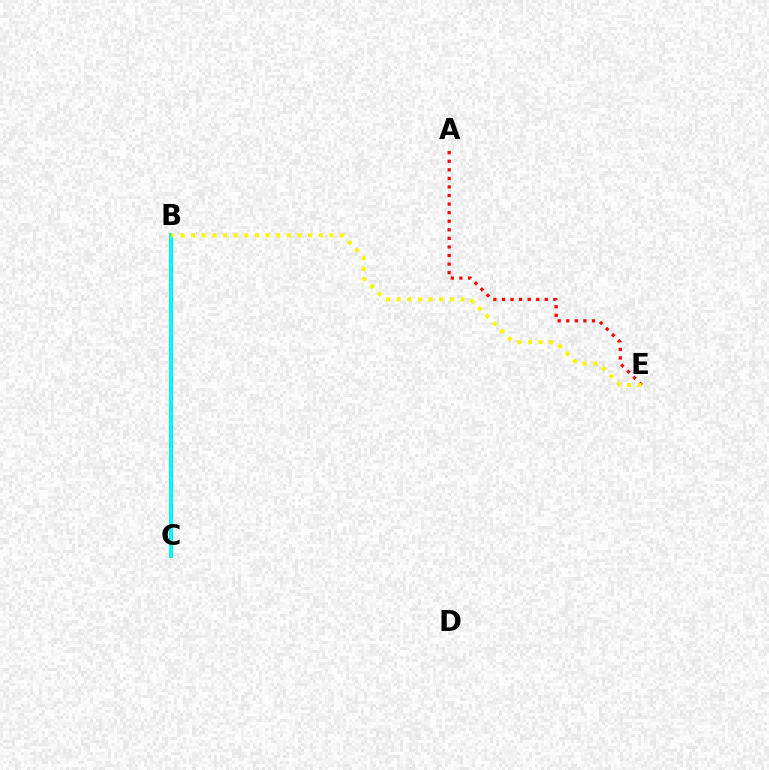{('A', 'E'): [{'color': '#ff0000', 'line_style': 'dotted', 'thickness': 2.33}], ('B', 'C'): [{'color': '#08ff00', 'line_style': 'dashed', 'thickness': 2.74}, {'color': '#ee00ff', 'line_style': 'solid', 'thickness': 2.54}, {'color': '#0010ff', 'line_style': 'dotted', 'thickness': 2.66}, {'color': '#00fff6', 'line_style': 'solid', 'thickness': 2.72}], ('B', 'E'): [{'color': '#fcf500', 'line_style': 'dotted', 'thickness': 2.89}]}